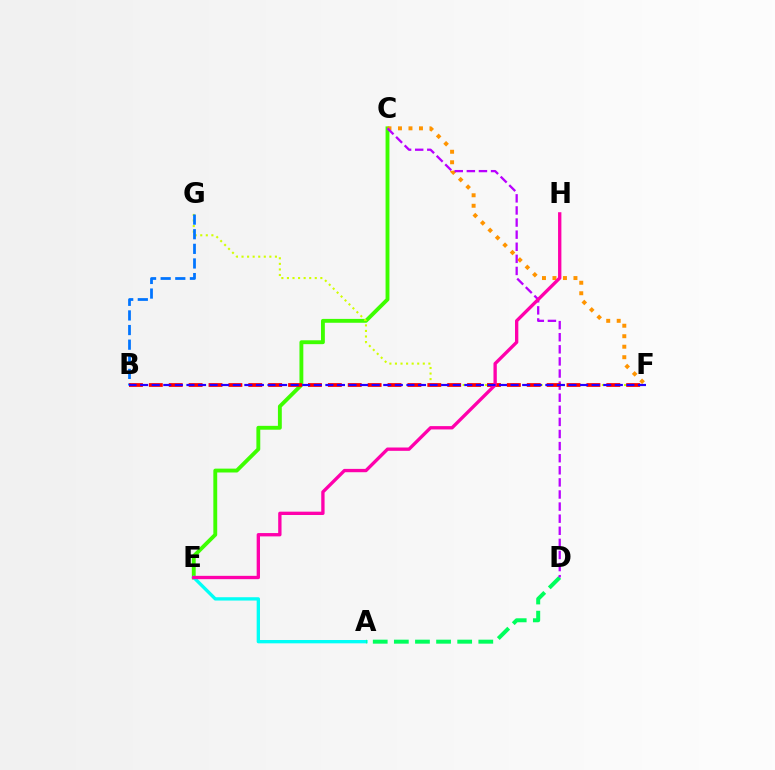{('C', 'E'): [{'color': '#3dff00', 'line_style': 'solid', 'thickness': 2.78}], ('C', 'F'): [{'color': '#ff9400', 'line_style': 'dotted', 'thickness': 2.85}], ('F', 'G'): [{'color': '#d1ff00', 'line_style': 'dotted', 'thickness': 1.51}], ('B', 'G'): [{'color': '#0074ff', 'line_style': 'dashed', 'thickness': 1.99}], ('A', 'E'): [{'color': '#00fff6', 'line_style': 'solid', 'thickness': 2.39}], ('A', 'D'): [{'color': '#00ff5c', 'line_style': 'dashed', 'thickness': 2.87}], ('C', 'D'): [{'color': '#b900ff', 'line_style': 'dashed', 'thickness': 1.64}], ('B', 'F'): [{'color': '#ff0000', 'line_style': 'dashed', 'thickness': 2.7}, {'color': '#2500ff', 'line_style': 'dashed', 'thickness': 1.57}], ('E', 'H'): [{'color': '#ff00ac', 'line_style': 'solid', 'thickness': 2.4}]}